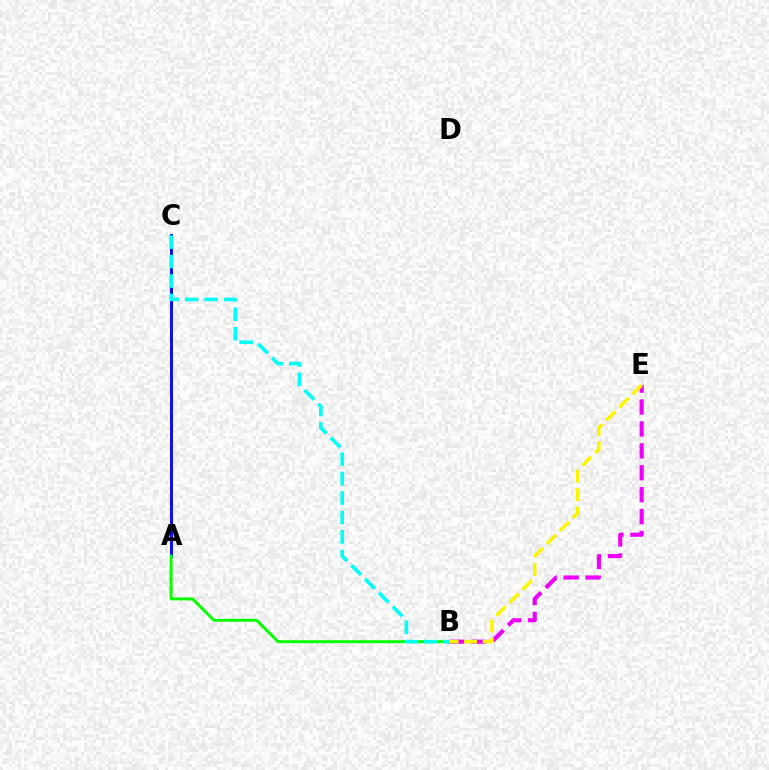{('A', 'C'): [{'color': '#ff0000', 'line_style': 'solid', 'thickness': 1.86}, {'color': '#0010ff', 'line_style': 'solid', 'thickness': 2.05}], ('A', 'B'): [{'color': '#08ff00', 'line_style': 'solid', 'thickness': 2.12}], ('B', 'E'): [{'color': '#ee00ff', 'line_style': 'dashed', 'thickness': 2.98}, {'color': '#fcf500', 'line_style': 'dashed', 'thickness': 2.52}], ('B', 'C'): [{'color': '#00fff6', 'line_style': 'dashed', 'thickness': 2.65}]}